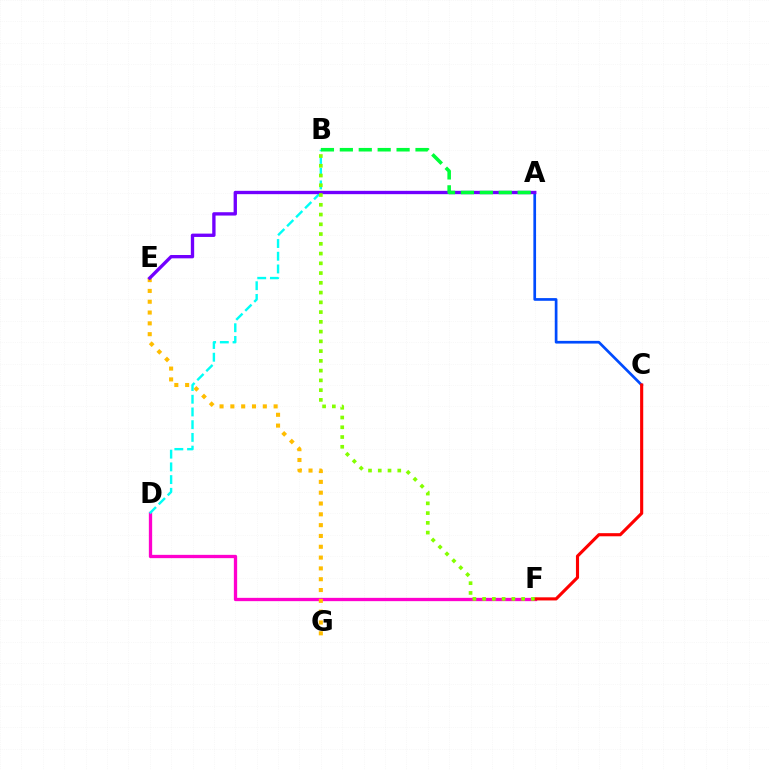{('A', 'C'): [{'color': '#004bff', 'line_style': 'solid', 'thickness': 1.94}], ('D', 'F'): [{'color': '#ff00cf', 'line_style': 'solid', 'thickness': 2.38}], ('C', 'F'): [{'color': '#ff0000', 'line_style': 'solid', 'thickness': 2.25}], ('E', 'G'): [{'color': '#ffbd00', 'line_style': 'dotted', 'thickness': 2.94}], ('B', 'D'): [{'color': '#00fff6', 'line_style': 'dashed', 'thickness': 1.73}], ('A', 'E'): [{'color': '#7200ff', 'line_style': 'solid', 'thickness': 2.4}], ('A', 'B'): [{'color': '#00ff39', 'line_style': 'dashed', 'thickness': 2.57}], ('B', 'F'): [{'color': '#84ff00', 'line_style': 'dotted', 'thickness': 2.65}]}